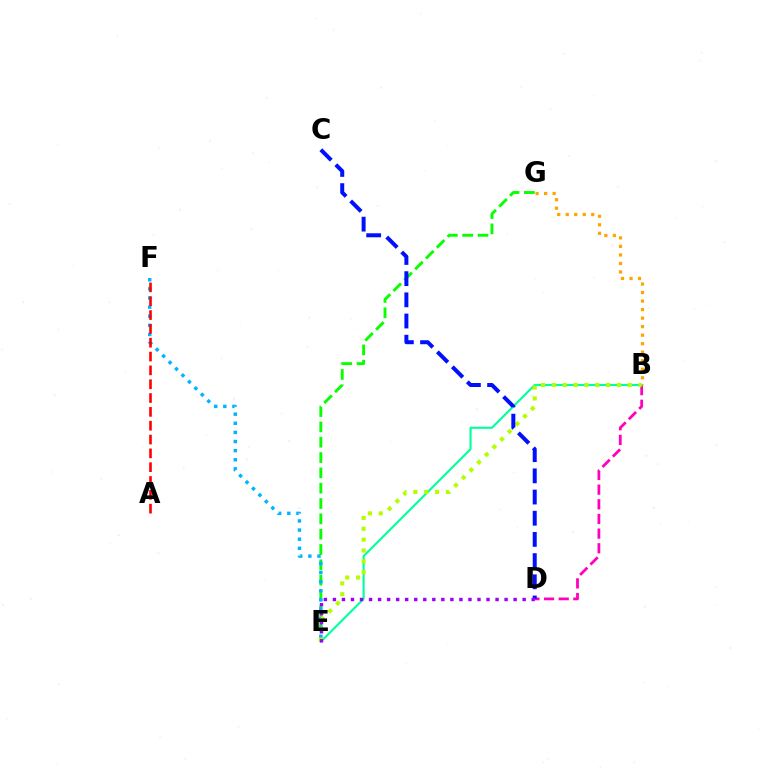{('E', 'G'): [{'color': '#08ff00', 'line_style': 'dashed', 'thickness': 2.08}], ('E', 'F'): [{'color': '#00b5ff', 'line_style': 'dotted', 'thickness': 2.48}], ('B', 'D'): [{'color': '#ff00bd', 'line_style': 'dashed', 'thickness': 1.99}], ('B', 'E'): [{'color': '#00ff9d', 'line_style': 'solid', 'thickness': 1.52}, {'color': '#b3ff00', 'line_style': 'dotted', 'thickness': 2.95}], ('A', 'F'): [{'color': '#ff0000', 'line_style': 'dashed', 'thickness': 1.88}], ('B', 'G'): [{'color': '#ffa500', 'line_style': 'dotted', 'thickness': 2.31}], ('C', 'D'): [{'color': '#0010ff', 'line_style': 'dashed', 'thickness': 2.88}], ('D', 'E'): [{'color': '#9b00ff', 'line_style': 'dotted', 'thickness': 2.45}]}